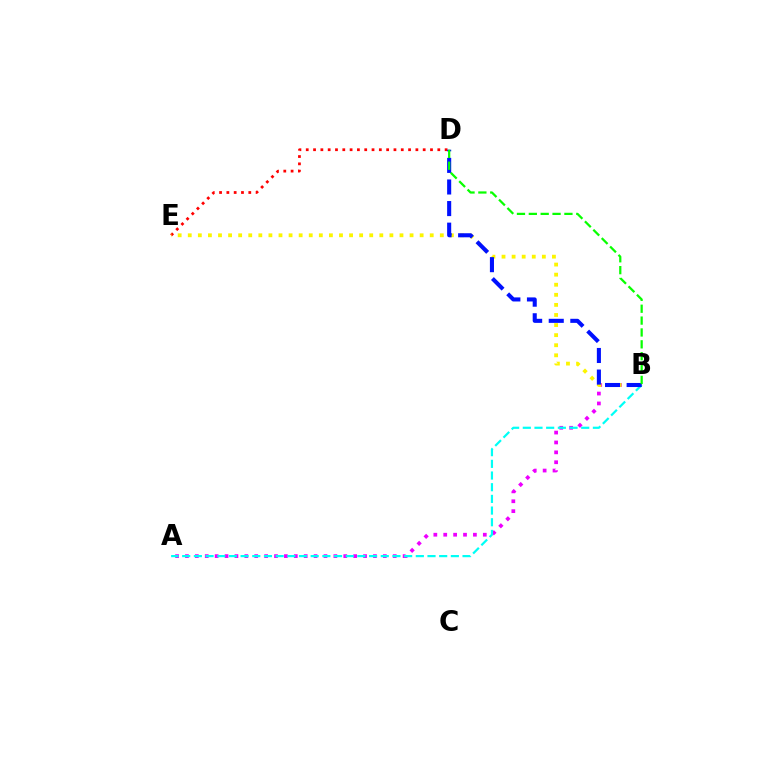{('A', 'B'): [{'color': '#ee00ff', 'line_style': 'dotted', 'thickness': 2.69}, {'color': '#00fff6', 'line_style': 'dashed', 'thickness': 1.59}], ('D', 'E'): [{'color': '#ff0000', 'line_style': 'dotted', 'thickness': 1.99}], ('B', 'E'): [{'color': '#fcf500', 'line_style': 'dotted', 'thickness': 2.74}], ('B', 'D'): [{'color': '#0010ff', 'line_style': 'dashed', 'thickness': 2.93}, {'color': '#08ff00', 'line_style': 'dashed', 'thickness': 1.61}]}